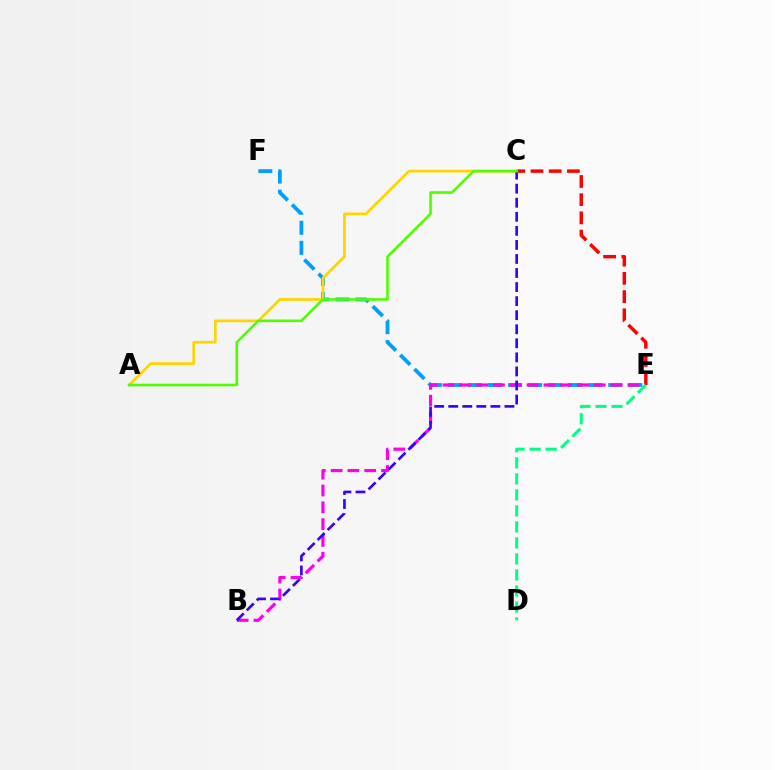{('C', 'E'): [{'color': '#ff0000', 'line_style': 'dashed', 'thickness': 2.47}], ('E', 'F'): [{'color': '#009eff', 'line_style': 'dashed', 'thickness': 2.72}], ('A', 'C'): [{'color': '#ffd500', 'line_style': 'solid', 'thickness': 1.96}, {'color': '#4fff00', 'line_style': 'solid', 'thickness': 1.88}], ('B', 'E'): [{'color': '#ff00ed', 'line_style': 'dashed', 'thickness': 2.28}], ('B', 'C'): [{'color': '#3700ff', 'line_style': 'dashed', 'thickness': 1.91}], ('D', 'E'): [{'color': '#00ff86', 'line_style': 'dashed', 'thickness': 2.18}]}